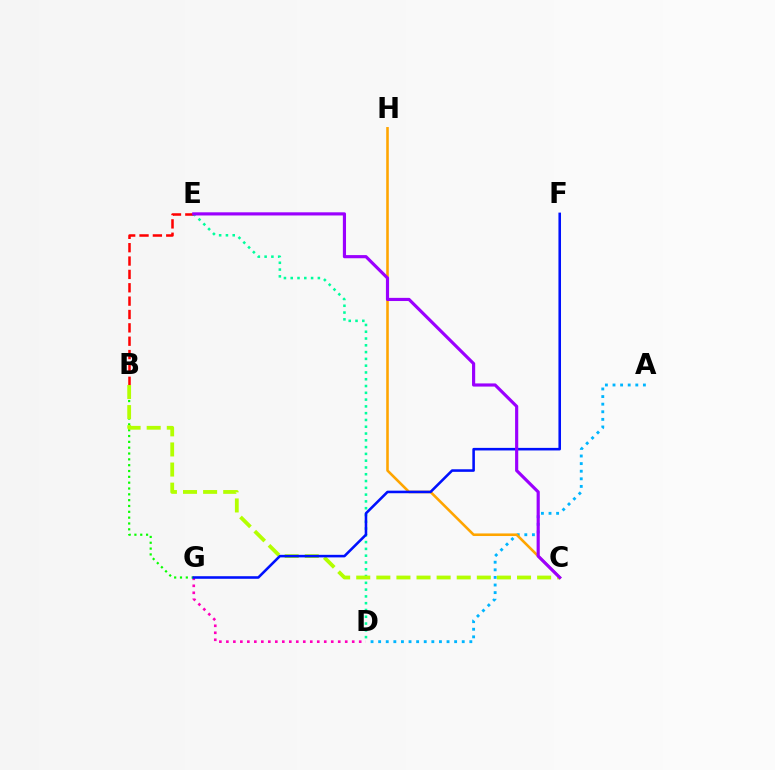{('B', 'E'): [{'color': '#ff0000', 'line_style': 'dashed', 'thickness': 1.82}], ('D', 'E'): [{'color': '#00ff9d', 'line_style': 'dotted', 'thickness': 1.84}], ('D', 'G'): [{'color': '#ff00bd', 'line_style': 'dotted', 'thickness': 1.9}], ('A', 'D'): [{'color': '#00b5ff', 'line_style': 'dotted', 'thickness': 2.06}], ('B', 'G'): [{'color': '#08ff00', 'line_style': 'dotted', 'thickness': 1.58}], ('B', 'C'): [{'color': '#b3ff00', 'line_style': 'dashed', 'thickness': 2.73}], ('C', 'H'): [{'color': '#ffa500', 'line_style': 'solid', 'thickness': 1.86}], ('F', 'G'): [{'color': '#0010ff', 'line_style': 'solid', 'thickness': 1.85}], ('C', 'E'): [{'color': '#9b00ff', 'line_style': 'solid', 'thickness': 2.27}]}